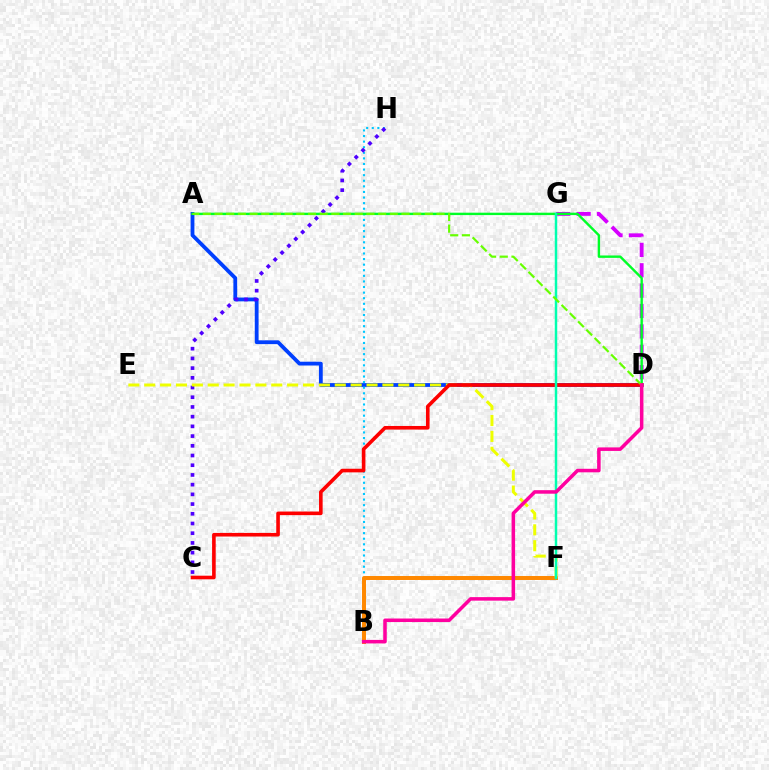{('A', 'D'): [{'color': '#003fff', 'line_style': 'solid', 'thickness': 2.74}, {'color': '#00ff27', 'line_style': 'solid', 'thickness': 1.73}, {'color': '#66ff00', 'line_style': 'dashed', 'thickness': 1.59}], ('D', 'G'): [{'color': '#d600ff', 'line_style': 'dashed', 'thickness': 2.77}], ('B', 'H'): [{'color': '#00c7ff', 'line_style': 'dotted', 'thickness': 1.52}], ('C', 'H'): [{'color': '#4f00ff', 'line_style': 'dotted', 'thickness': 2.64}], ('B', 'F'): [{'color': '#ff8800', 'line_style': 'solid', 'thickness': 2.86}], ('E', 'F'): [{'color': '#eeff00', 'line_style': 'dashed', 'thickness': 2.16}], ('C', 'D'): [{'color': '#ff0000', 'line_style': 'solid', 'thickness': 2.6}], ('F', 'G'): [{'color': '#00ffaf', 'line_style': 'solid', 'thickness': 1.78}], ('B', 'D'): [{'color': '#ff00a0', 'line_style': 'solid', 'thickness': 2.54}]}